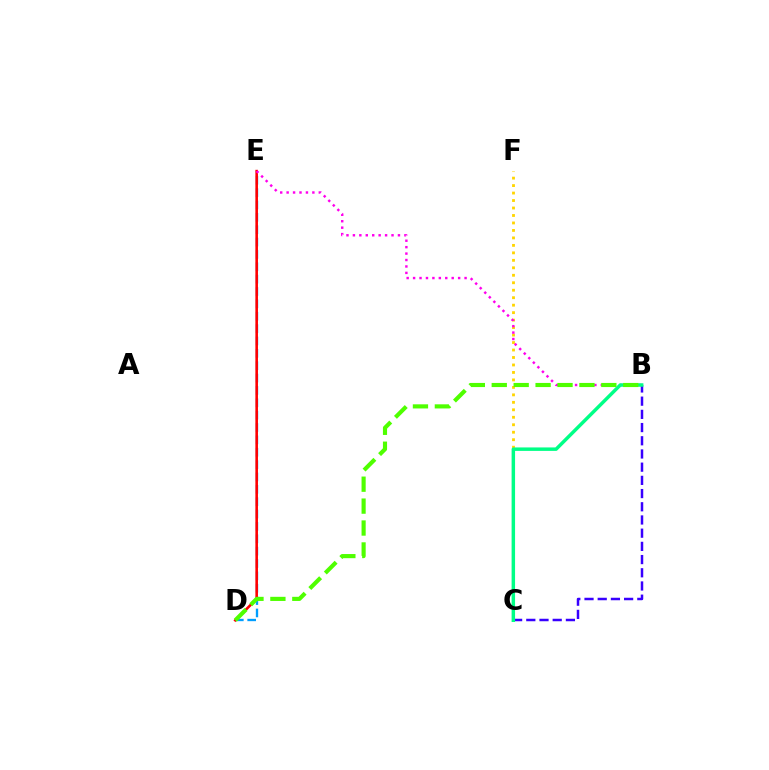{('C', 'F'): [{'color': '#ffd500', 'line_style': 'dotted', 'thickness': 2.03}], ('D', 'E'): [{'color': '#009eff', 'line_style': 'dashed', 'thickness': 1.68}, {'color': '#ff0000', 'line_style': 'solid', 'thickness': 1.87}], ('B', 'C'): [{'color': '#3700ff', 'line_style': 'dashed', 'thickness': 1.79}, {'color': '#00ff86', 'line_style': 'solid', 'thickness': 2.49}], ('B', 'E'): [{'color': '#ff00ed', 'line_style': 'dotted', 'thickness': 1.75}], ('B', 'D'): [{'color': '#4fff00', 'line_style': 'dashed', 'thickness': 2.98}]}